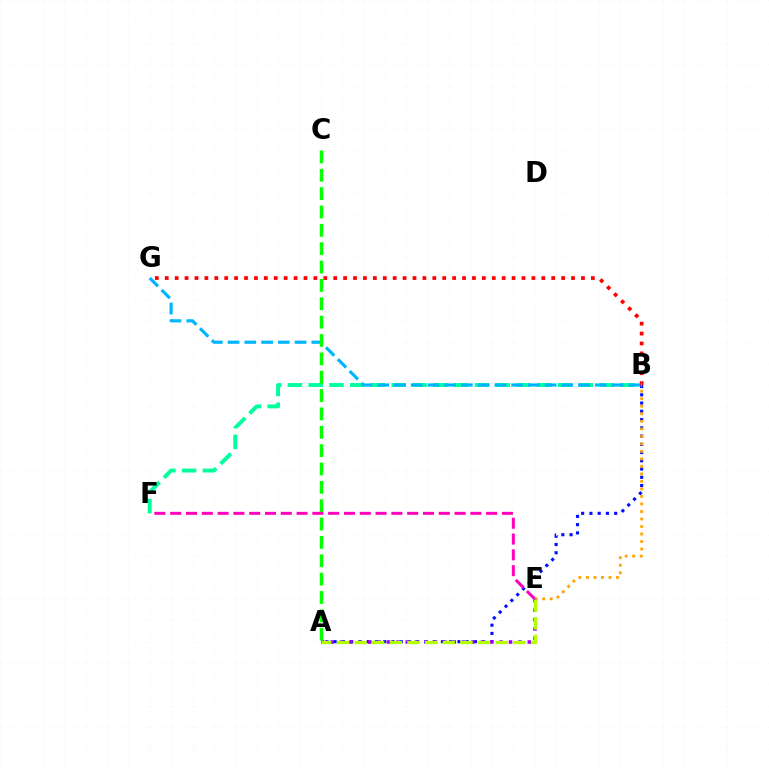{('A', 'B'): [{'color': '#0010ff', 'line_style': 'dotted', 'thickness': 2.24}], ('B', 'G'): [{'color': '#ff0000', 'line_style': 'dotted', 'thickness': 2.69}, {'color': '#00b5ff', 'line_style': 'dashed', 'thickness': 2.27}], ('B', 'F'): [{'color': '#00ff9d', 'line_style': 'dashed', 'thickness': 2.82}], ('B', 'E'): [{'color': '#ffa500', 'line_style': 'dotted', 'thickness': 2.04}], ('A', 'E'): [{'color': '#9b00ff', 'line_style': 'dotted', 'thickness': 2.55}, {'color': '#b3ff00', 'line_style': 'dashed', 'thickness': 2.4}], ('A', 'C'): [{'color': '#08ff00', 'line_style': 'dashed', 'thickness': 2.49}], ('E', 'F'): [{'color': '#ff00bd', 'line_style': 'dashed', 'thickness': 2.15}]}